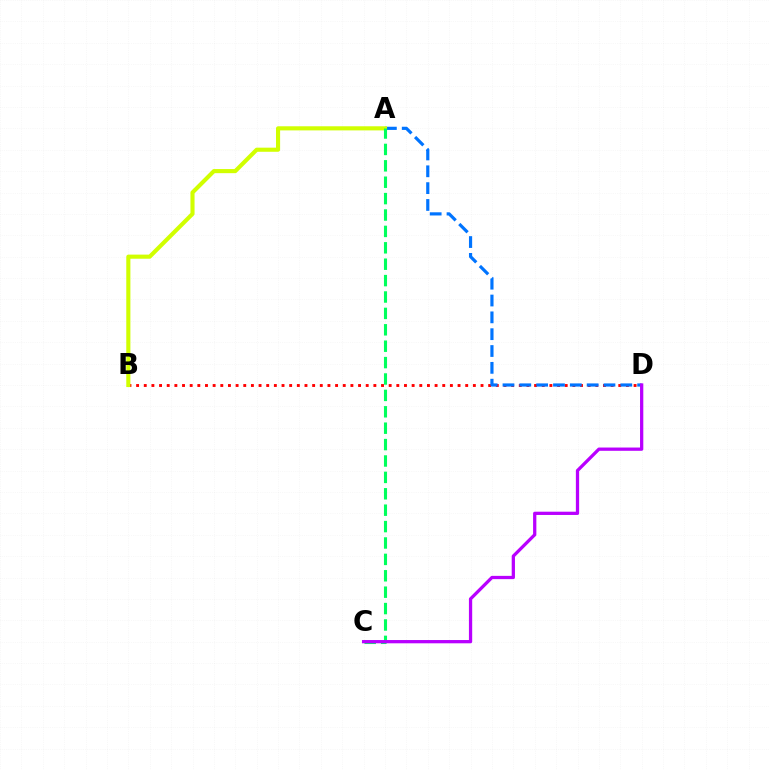{('B', 'D'): [{'color': '#ff0000', 'line_style': 'dotted', 'thickness': 2.08}], ('A', 'D'): [{'color': '#0074ff', 'line_style': 'dashed', 'thickness': 2.29}], ('A', 'B'): [{'color': '#d1ff00', 'line_style': 'solid', 'thickness': 2.96}], ('A', 'C'): [{'color': '#00ff5c', 'line_style': 'dashed', 'thickness': 2.23}], ('C', 'D'): [{'color': '#b900ff', 'line_style': 'solid', 'thickness': 2.35}]}